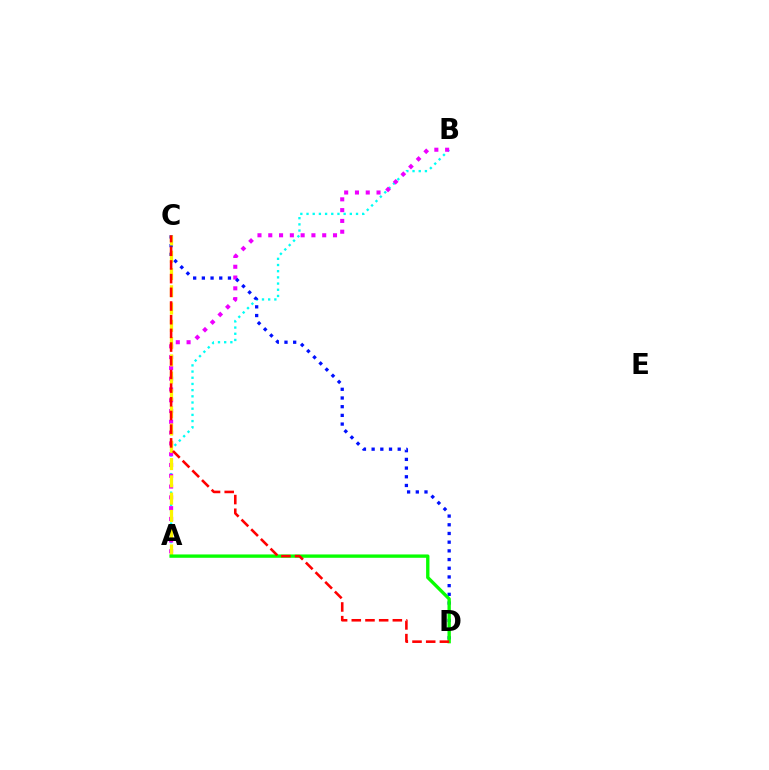{('A', 'B'): [{'color': '#00fff6', 'line_style': 'dotted', 'thickness': 1.68}, {'color': '#ee00ff', 'line_style': 'dotted', 'thickness': 2.93}], ('C', 'D'): [{'color': '#0010ff', 'line_style': 'dotted', 'thickness': 2.36}, {'color': '#ff0000', 'line_style': 'dashed', 'thickness': 1.86}], ('A', 'C'): [{'color': '#fcf500', 'line_style': 'dashed', 'thickness': 2.35}], ('A', 'D'): [{'color': '#08ff00', 'line_style': 'solid', 'thickness': 2.41}]}